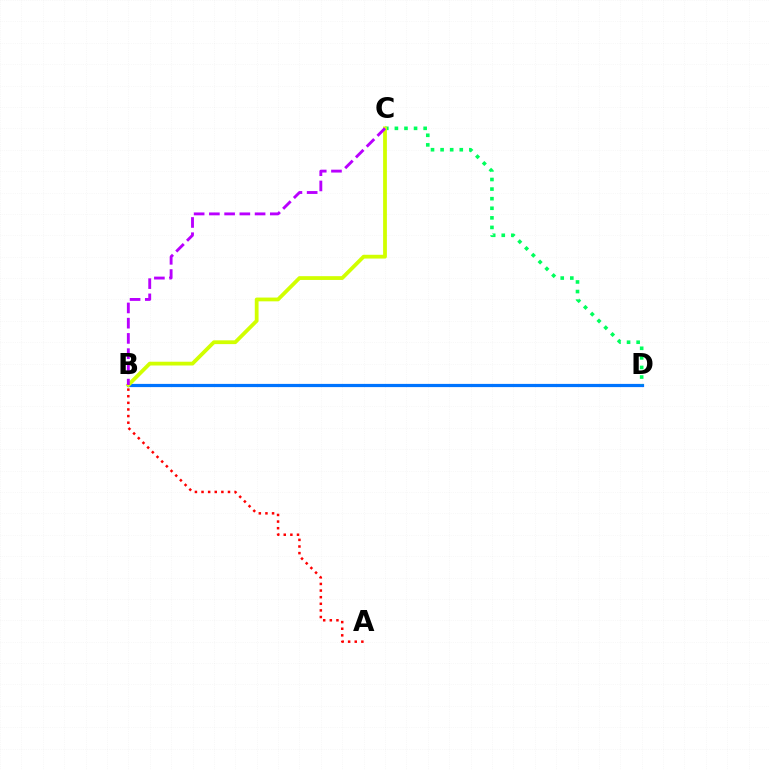{('B', 'D'): [{'color': '#0074ff', 'line_style': 'solid', 'thickness': 2.31}], ('C', 'D'): [{'color': '#00ff5c', 'line_style': 'dotted', 'thickness': 2.6}], ('B', 'C'): [{'color': '#d1ff00', 'line_style': 'solid', 'thickness': 2.72}, {'color': '#b900ff', 'line_style': 'dashed', 'thickness': 2.07}], ('A', 'B'): [{'color': '#ff0000', 'line_style': 'dotted', 'thickness': 1.8}]}